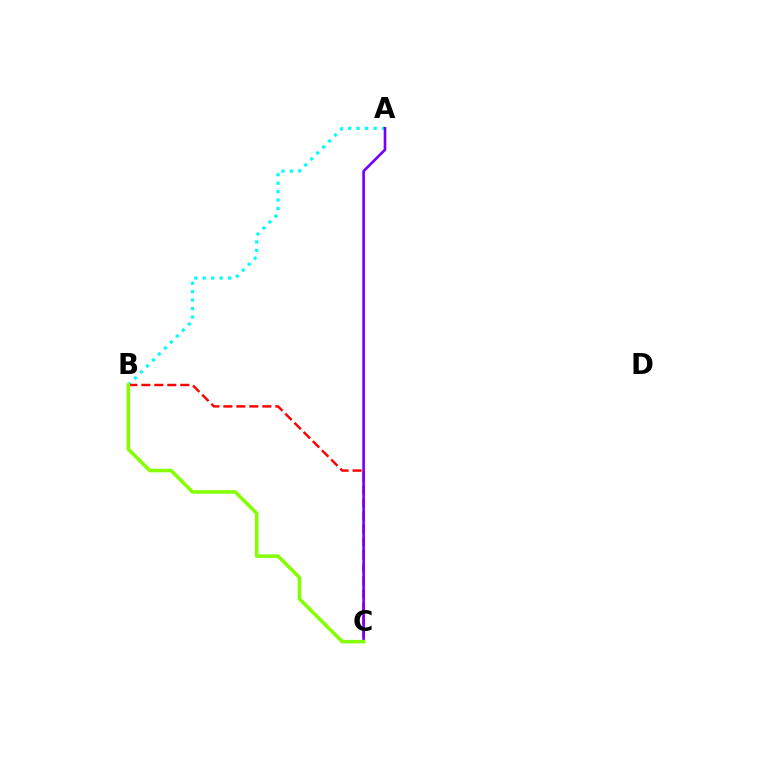{('A', 'B'): [{'color': '#00fff6', 'line_style': 'dotted', 'thickness': 2.3}], ('B', 'C'): [{'color': '#ff0000', 'line_style': 'dashed', 'thickness': 1.76}, {'color': '#84ff00', 'line_style': 'solid', 'thickness': 2.54}], ('A', 'C'): [{'color': '#7200ff', 'line_style': 'solid', 'thickness': 1.9}]}